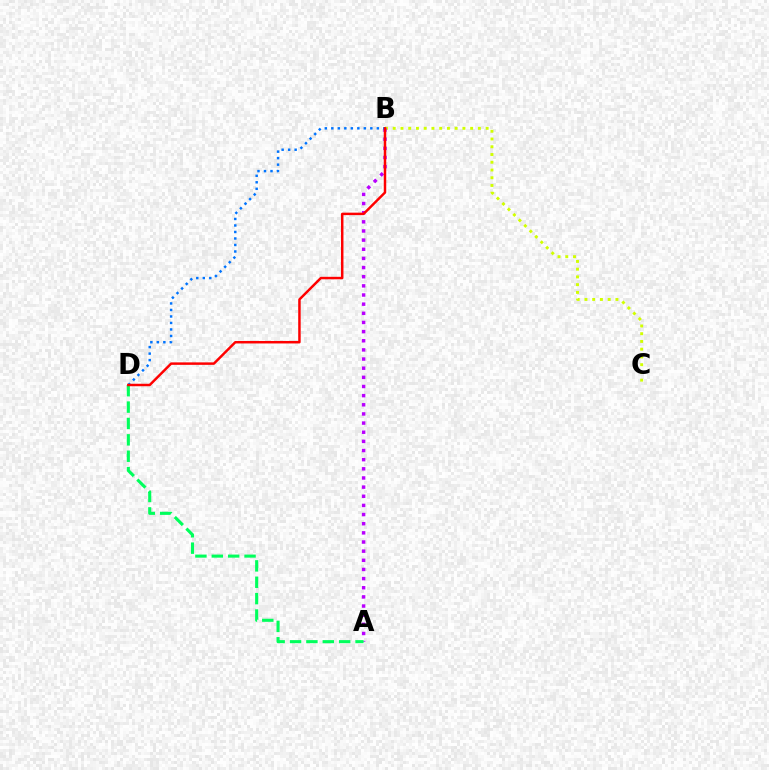{('B', 'C'): [{'color': '#d1ff00', 'line_style': 'dotted', 'thickness': 2.1}], ('A', 'B'): [{'color': '#b900ff', 'line_style': 'dotted', 'thickness': 2.49}], ('B', 'D'): [{'color': '#0074ff', 'line_style': 'dotted', 'thickness': 1.77}, {'color': '#ff0000', 'line_style': 'solid', 'thickness': 1.78}], ('A', 'D'): [{'color': '#00ff5c', 'line_style': 'dashed', 'thickness': 2.23}]}